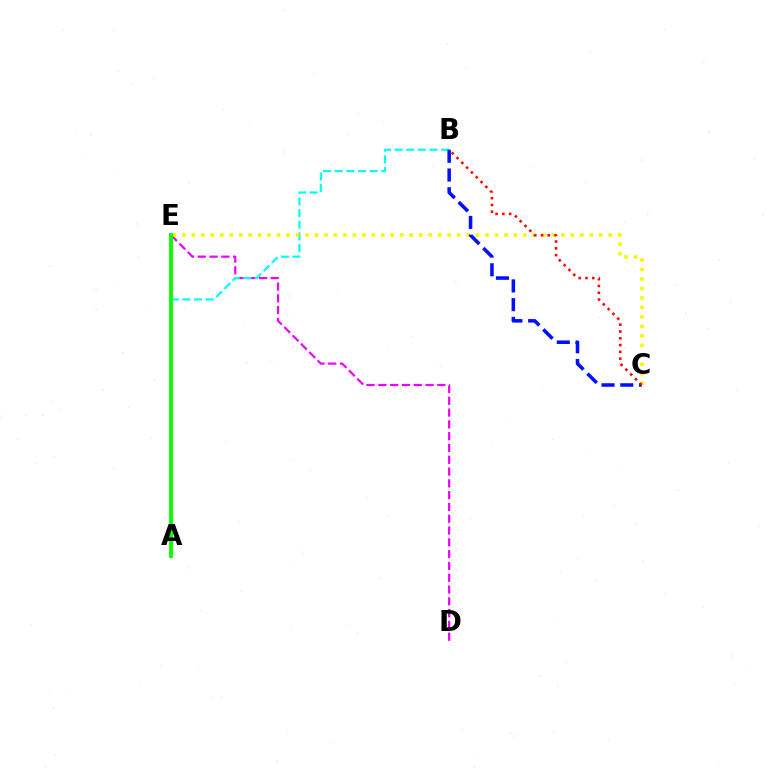{('D', 'E'): [{'color': '#ee00ff', 'line_style': 'dashed', 'thickness': 1.6}], ('A', 'B'): [{'color': '#00fff6', 'line_style': 'dashed', 'thickness': 1.58}], ('C', 'E'): [{'color': '#fcf500', 'line_style': 'dotted', 'thickness': 2.57}], ('B', 'C'): [{'color': '#0010ff', 'line_style': 'dashed', 'thickness': 2.55}, {'color': '#ff0000', 'line_style': 'dotted', 'thickness': 1.84}], ('A', 'E'): [{'color': '#08ff00', 'line_style': 'solid', 'thickness': 2.79}]}